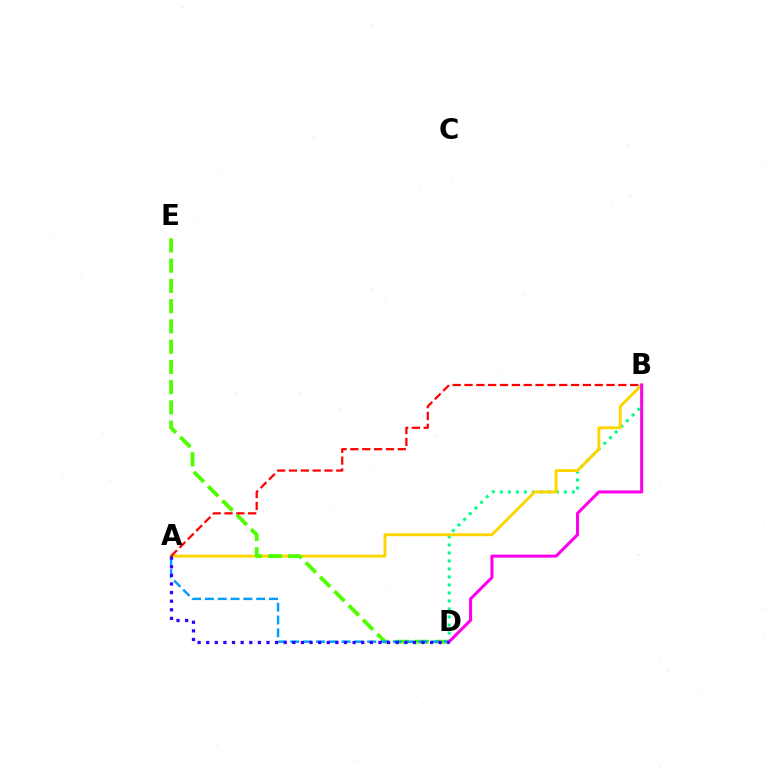{('B', 'D'): [{'color': '#00ff86', 'line_style': 'dotted', 'thickness': 2.18}, {'color': '#ff00ed', 'line_style': 'solid', 'thickness': 2.2}], ('A', 'B'): [{'color': '#ffd500', 'line_style': 'solid', 'thickness': 2.09}, {'color': '#ff0000', 'line_style': 'dashed', 'thickness': 1.61}], ('D', 'E'): [{'color': '#4fff00', 'line_style': 'dashed', 'thickness': 2.75}], ('A', 'D'): [{'color': '#009eff', 'line_style': 'dashed', 'thickness': 1.74}, {'color': '#3700ff', 'line_style': 'dotted', 'thickness': 2.34}]}